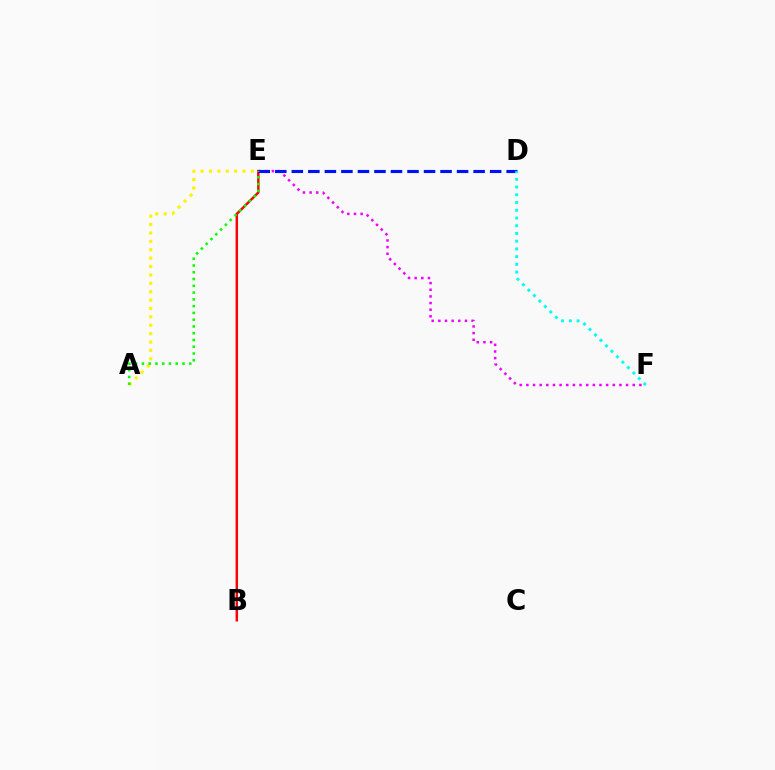{('B', 'E'): [{'color': '#ff0000', 'line_style': 'solid', 'thickness': 1.77}], ('E', 'F'): [{'color': '#ee00ff', 'line_style': 'dotted', 'thickness': 1.81}], ('D', 'E'): [{'color': '#0010ff', 'line_style': 'dashed', 'thickness': 2.25}], ('A', 'E'): [{'color': '#fcf500', 'line_style': 'dotted', 'thickness': 2.28}, {'color': '#08ff00', 'line_style': 'dotted', 'thickness': 1.84}], ('D', 'F'): [{'color': '#00fff6', 'line_style': 'dotted', 'thickness': 2.1}]}